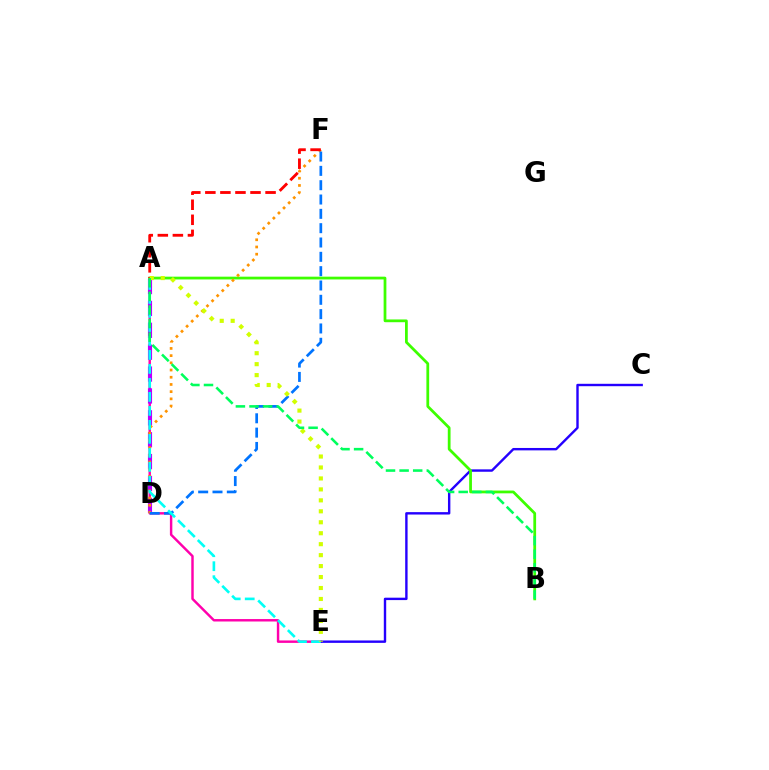{('A', 'E'): [{'color': '#ff00ac', 'line_style': 'solid', 'thickness': 1.76}, {'color': '#00fff6', 'line_style': 'dashed', 'thickness': 1.9}, {'color': '#d1ff00', 'line_style': 'dotted', 'thickness': 2.98}], ('A', 'D'): [{'color': '#b900ff', 'line_style': 'dashed', 'thickness': 2.97}], ('C', 'E'): [{'color': '#2500ff', 'line_style': 'solid', 'thickness': 1.73}], ('A', 'B'): [{'color': '#3dff00', 'line_style': 'solid', 'thickness': 1.99}, {'color': '#00ff5c', 'line_style': 'dashed', 'thickness': 1.85}], ('D', 'F'): [{'color': '#ff9400', 'line_style': 'dotted', 'thickness': 1.96}, {'color': '#0074ff', 'line_style': 'dashed', 'thickness': 1.95}], ('A', 'F'): [{'color': '#ff0000', 'line_style': 'dashed', 'thickness': 2.04}]}